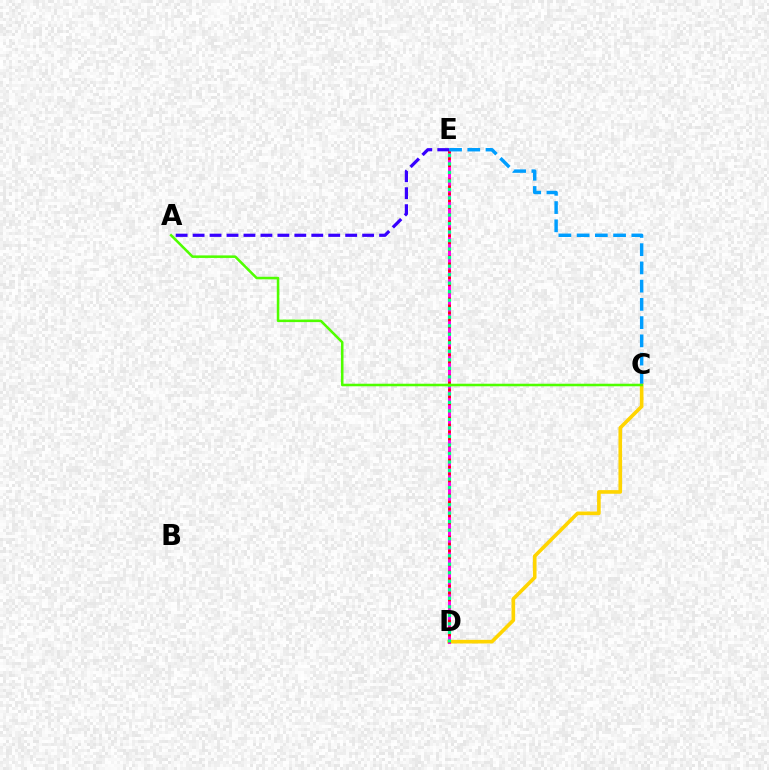{('C', 'D'): [{'color': '#ffd500', 'line_style': 'solid', 'thickness': 2.61}], ('D', 'E'): [{'color': '#ff00ed', 'line_style': 'solid', 'thickness': 2.13}, {'color': '#ff0000', 'line_style': 'dotted', 'thickness': 1.9}, {'color': '#00ff86', 'line_style': 'dotted', 'thickness': 2.31}], ('A', 'E'): [{'color': '#3700ff', 'line_style': 'dashed', 'thickness': 2.3}], ('A', 'C'): [{'color': '#4fff00', 'line_style': 'solid', 'thickness': 1.83}], ('C', 'E'): [{'color': '#009eff', 'line_style': 'dashed', 'thickness': 2.48}]}